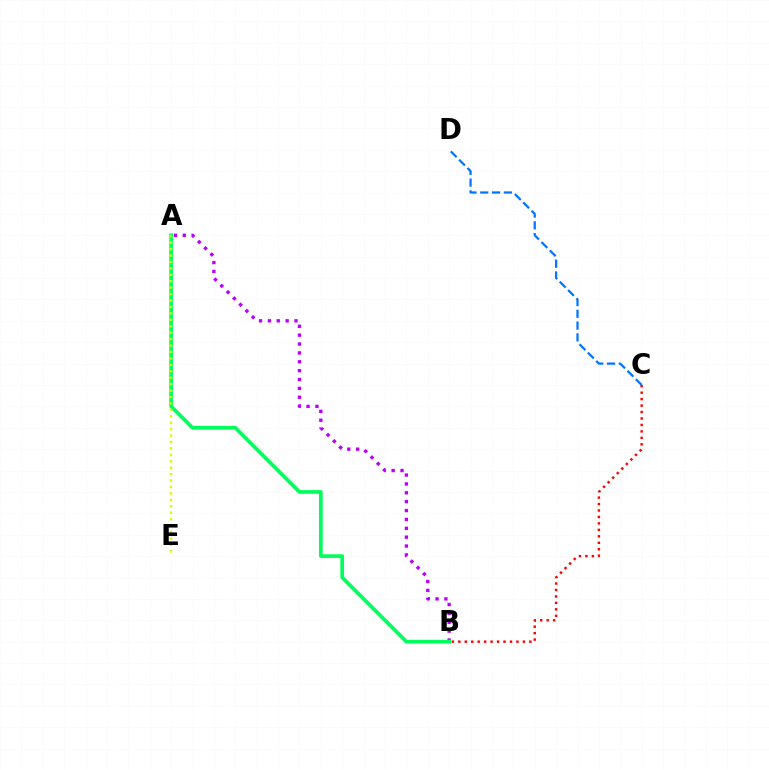{('A', 'B'): [{'color': '#b900ff', 'line_style': 'dotted', 'thickness': 2.41}, {'color': '#00ff5c', 'line_style': 'solid', 'thickness': 2.67}], ('C', 'D'): [{'color': '#0074ff', 'line_style': 'dashed', 'thickness': 1.6}], ('A', 'E'): [{'color': '#d1ff00', 'line_style': 'dotted', 'thickness': 1.75}], ('B', 'C'): [{'color': '#ff0000', 'line_style': 'dotted', 'thickness': 1.75}]}